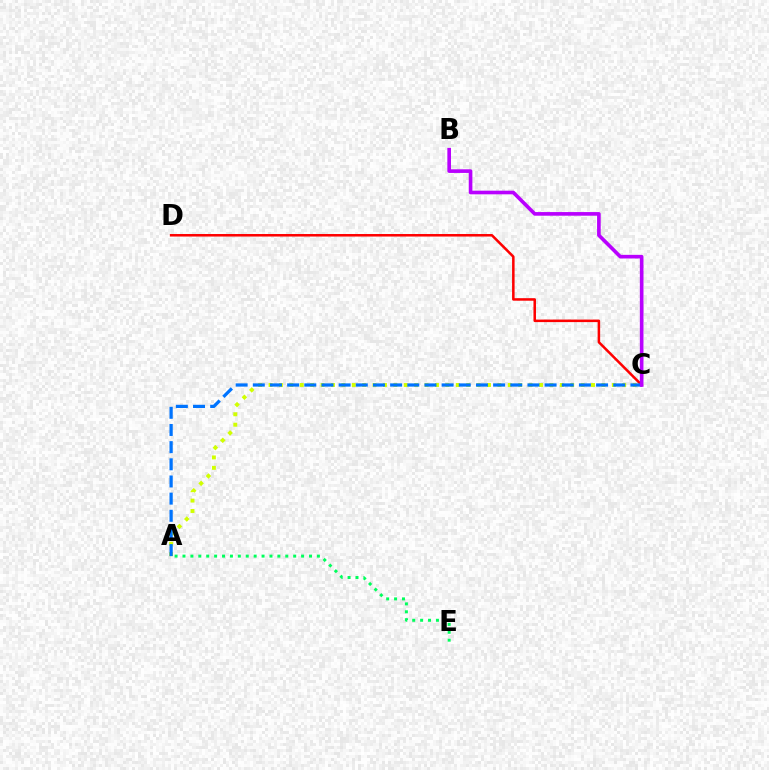{('A', 'C'): [{'color': '#d1ff00', 'line_style': 'dotted', 'thickness': 2.83}, {'color': '#0074ff', 'line_style': 'dashed', 'thickness': 2.33}], ('C', 'D'): [{'color': '#ff0000', 'line_style': 'solid', 'thickness': 1.82}], ('A', 'E'): [{'color': '#00ff5c', 'line_style': 'dotted', 'thickness': 2.15}], ('B', 'C'): [{'color': '#b900ff', 'line_style': 'solid', 'thickness': 2.62}]}